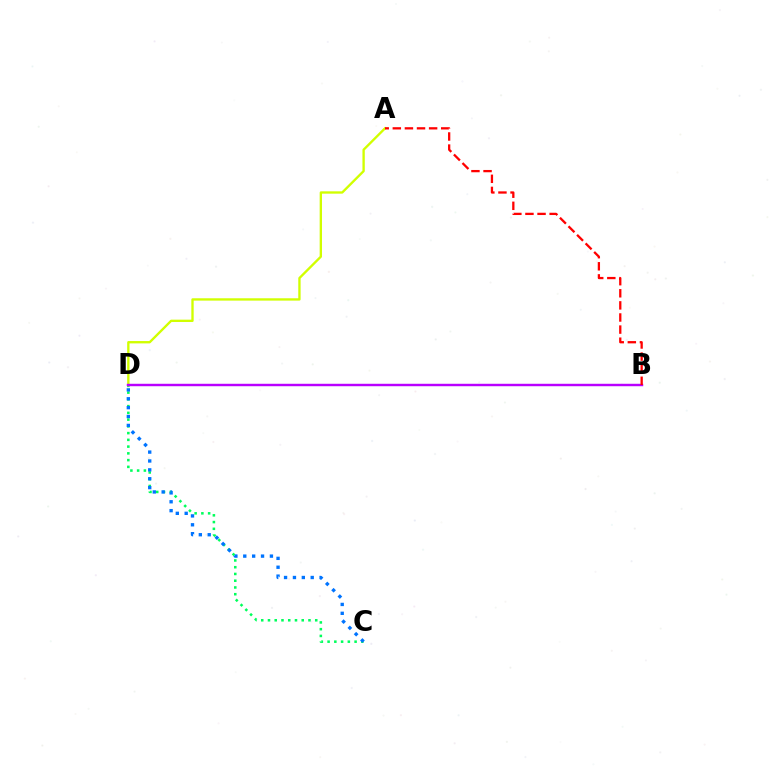{('C', 'D'): [{'color': '#00ff5c', 'line_style': 'dotted', 'thickness': 1.83}, {'color': '#0074ff', 'line_style': 'dotted', 'thickness': 2.41}], ('A', 'D'): [{'color': '#d1ff00', 'line_style': 'solid', 'thickness': 1.69}], ('B', 'D'): [{'color': '#b900ff', 'line_style': 'solid', 'thickness': 1.75}], ('A', 'B'): [{'color': '#ff0000', 'line_style': 'dashed', 'thickness': 1.64}]}